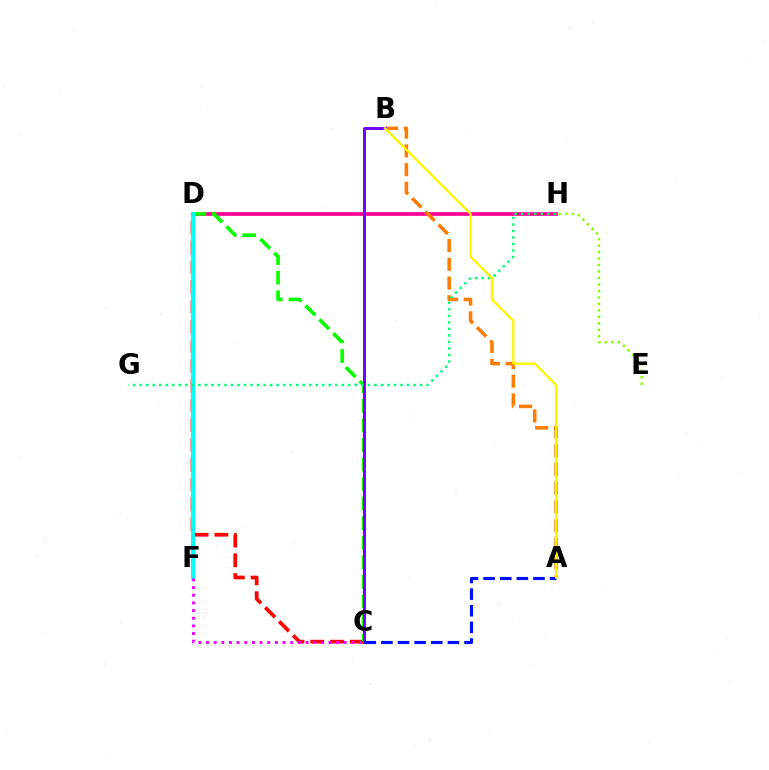{('C', 'D'): [{'color': '#ff0000', 'line_style': 'dashed', 'thickness': 2.68}, {'color': '#08ff00', 'line_style': 'dashed', 'thickness': 2.66}], ('D', 'H'): [{'color': '#ff0094', 'line_style': 'solid', 'thickness': 2.65}], ('A', 'B'): [{'color': '#ff7c00', 'line_style': 'dashed', 'thickness': 2.54}, {'color': '#fcf500', 'line_style': 'solid', 'thickness': 1.63}], ('D', 'F'): [{'color': '#008cff', 'line_style': 'dotted', 'thickness': 2.21}, {'color': '#00fff6', 'line_style': 'solid', 'thickness': 2.84}], ('E', 'H'): [{'color': '#84ff00', 'line_style': 'dotted', 'thickness': 1.76}], ('B', 'C'): [{'color': '#7200ff', 'line_style': 'solid', 'thickness': 2.12}], ('A', 'C'): [{'color': '#0010ff', 'line_style': 'dashed', 'thickness': 2.26}], ('G', 'H'): [{'color': '#00ff74', 'line_style': 'dotted', 'thickness': 1.77}], ('C', 'F'): [{'color': '#ee00ff', 'line_style': 'dotted', 'thickness': 2.08}]}